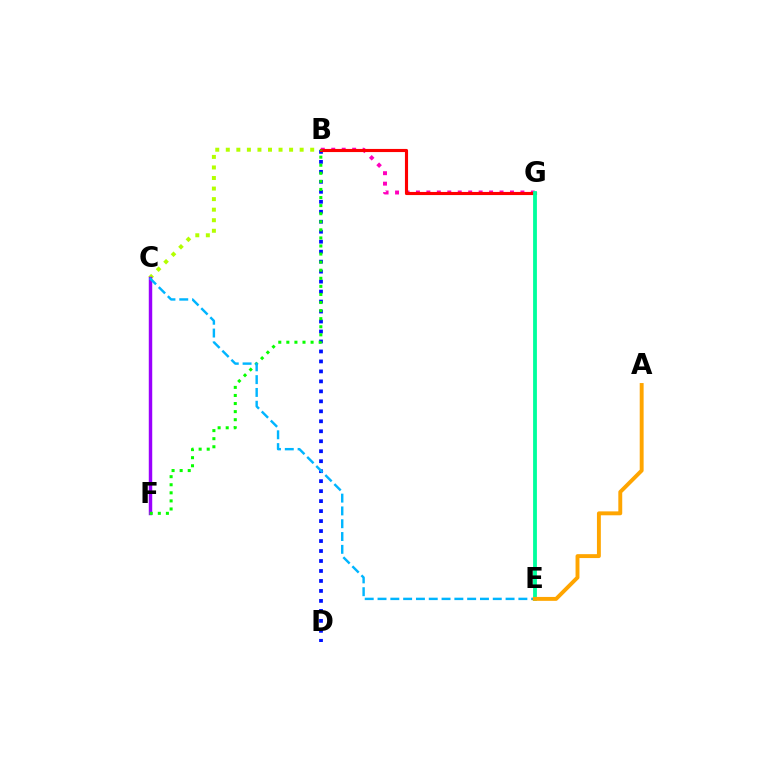{('B', 'C'): [{'color': '#b3ff00', 'line_style': 'dotted', 'thickness': 2.87}], ('B', 'D'): [{'color': '#0010ff', 'line_style': 'dotted', 'thickness': 2.71}], ('C', 'F'): [{'color': '#9b00ff', 'line_style': 'solid', 'thickness': 2.48}], ('B', 'G'): [{'color': '#ff00bd', 'line_style': 'dotted', 'thickness': 2.84}, {'color': '#ff0000', 'line_style': 'solid', 'thickness': 2.25}], ('E', 'G'): [{'color': '#00ff9d', 'line_style': 'solid', 'thickness': 2.74}], ('B', 'F'): [{'color': '#08ff00', 'line_style': 'dotted', 'thickness': 2.19}], ('C', 'E'): [{'color': '#00b5ff', 'line_style': 'dashed', 'thickness': 1.74}], ('A', 'E'): [{'color': '#ffa500', 'line_style': 'solid', 'thickness': 2.81}]}